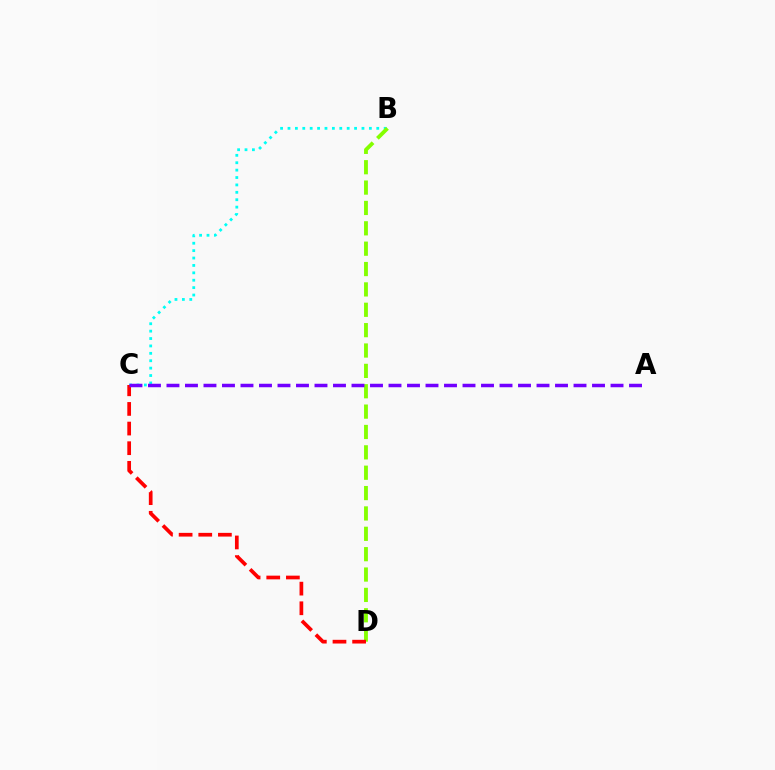{('B', 'C'): [{'color': '#00fff6', 'line_style': 'dotted', 'thickness': 2.01}], ('B', 'D'): [{'color': '#84ff00', 'line_style': 'dashed', 'thickness': 2.77}], ('C', 'D'): [{'color': '#ff0000', 'line_style': 'dashed', 'thickness': 2.67}], ('A', 'C'): [{'color': '#7200ff', 'line_style': 'dashed', 'thickness': 2.51}]}